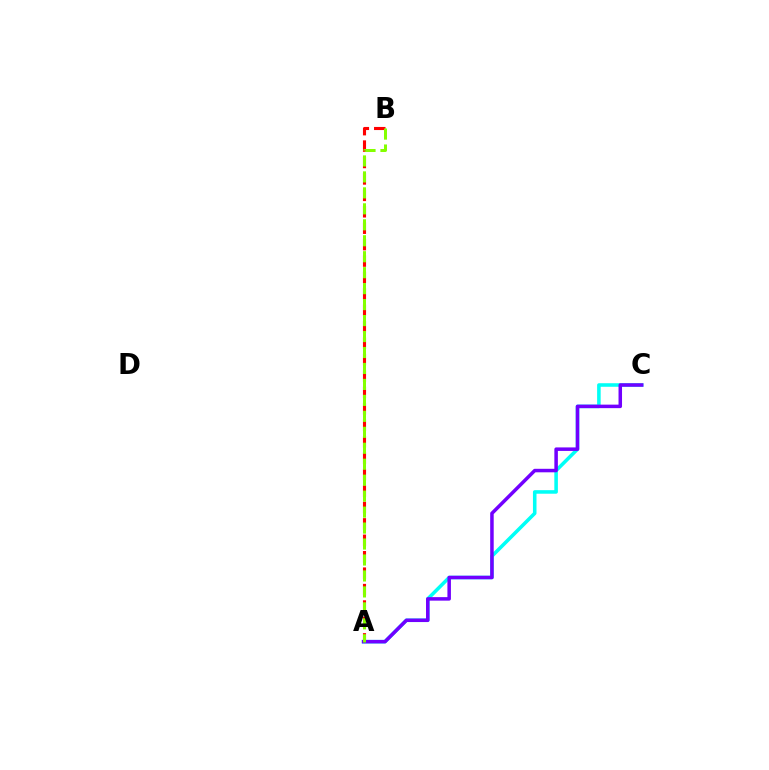{('A', 'C'): [{'color': '#00fff6', 'line_style': 'solid', 'thickness': 2.56}, {'color': '#7200ff', 'line_style': 'solid', 'thickness': 2.53}], ('A', 'B'): [{'color': '#ff0000', 'line_style': 'dashed', 'thickness': 2.23}, {'color': '#84ff00', 'line_style': 'dashed', 'thickness': 2.17}]}